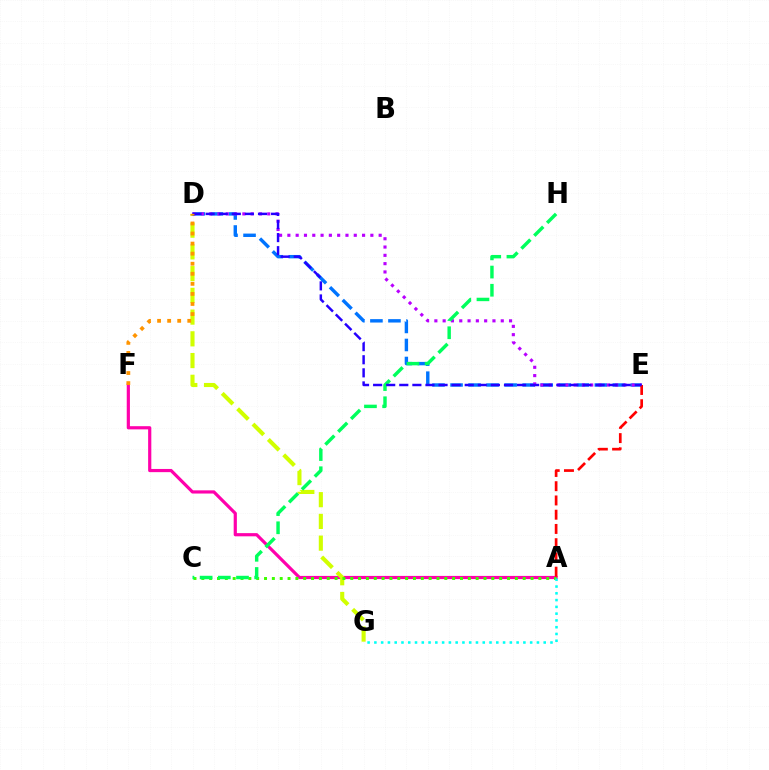{('A', 'F'): [{'color': '#ff00ac', 'line_style': 'solid', 'thickness': 2.3}], ('D', 'G'): [{'color': '#d1ff00', 'line_style': 'dashed', 'thickness': 2.95}], ('D', 'E'): [{'color': '#0074ff', 'line_style': 'dashed', 'thickness': 2.45}, {'color': '#b900ff', 'line_style': 'dotted', 'thickness': 2.25}, {'color': '#2500ff', 'line_style': 'dashed', 'thickness': 1.78}], ('A', 'C'): [{'color': '#3dff00', 'line_style': 'dotted', 'thickness': 2.13}], ('A', 'G'): [{'color': '#00fff6', 'line_style': 'dotted', 'thickness': 1.84}], ('A', 'E'): [{'color': '#ff0000', 'line_style': 'dashed', 'thickness': 1.94}], ('C', 'H'): [{'color': '#00ff5c', 'line_style': 'dashed', 'thickness': 2.47}], ('D', 'F'): [{'color': '#ff9400', 'line_style': 'dotted', 'thickness': 2.73}]}